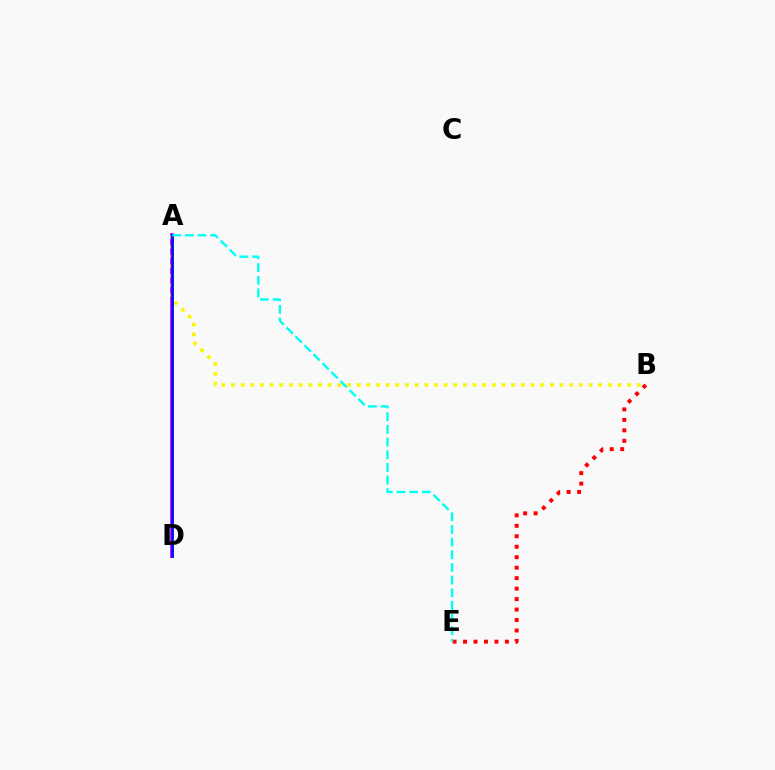{('A', 'D'): [{'color': '#ee00ff', 'line_style': 'solid', 'thickness': 2.8}, {'color': '#08ff00', 'line_style': 'dotted', 'thickness': 2.16}, {'color': '#0010ff', 'line_style': 'solid', 'thickness': 2.03}], ('A', 'B'): [{'color': '#fcf500', 'line_style': 'dotted', 'thickness': 2.63}], ('B', 'E'): [{'color': '#ff0000', 'line_style': 'dotted', 'thickness': 2.84}], ('A', 'E'): [{'color': '#00fff6', 'line_style': 'dashed', 'thickness': 1.72}]}